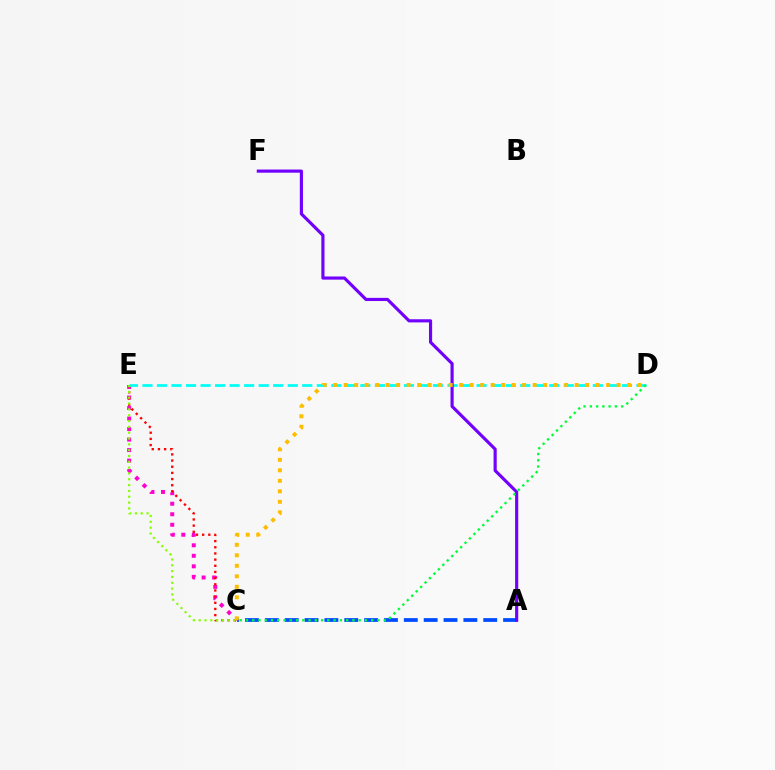{('C', 'E'): [{'color': '#ff00cf', 'line_style': 'dotted', 'thickness': 2.86}, {'color': '#ff0000', 'line_style': 'dotted', 'thickness': 1.68}, {'color': '#84ff00', 'line_style': 'dotted', 'thickness': 1.58}], ('D', 'E'): [{'color': '#00fff6', 'line_style': 'dashed', 'thickness': 1.97}], ('A', 'C'): [{'color': '#004bff', 'line_style': 'dashed', 'thickness': 2.7}], ('A', 'F'): [{'color': '#7200ff', 'line_style': 'solid', 'thickness': 2.27}], ('C', 'D'): [{'color': '#ffbd00', 'line_style': 'dotted', 'thickness': 2.85}, {'color': '#00ff39', 'line_style': 'dotted', 'thickness': 1.7}]}